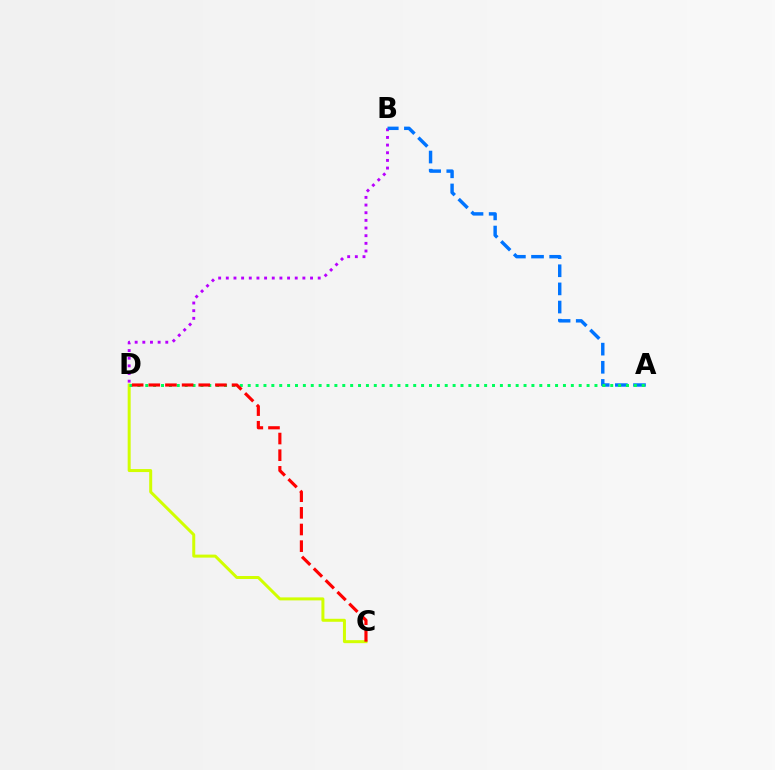{('C', 'D'): [{'color': '#d1ff00', 'line_style': 'solid', 'thickness': 2.16}, {'color': '#ff0000', 'line_style': 'dashed', 'thickness': 2.26}], ('B', 'D'): [{'color': '#b900ff', 'line_style': 'dotted', 'thickness': 2.08}], ('A', 'B'): [{'color': '#0074ff', 'line_style': 'dashed', 'thickness': 2.46}], ('A', 'D'): [{'color': '#00ff5c', 'line_style': 'dotted', 'thickness': 2.14}]}